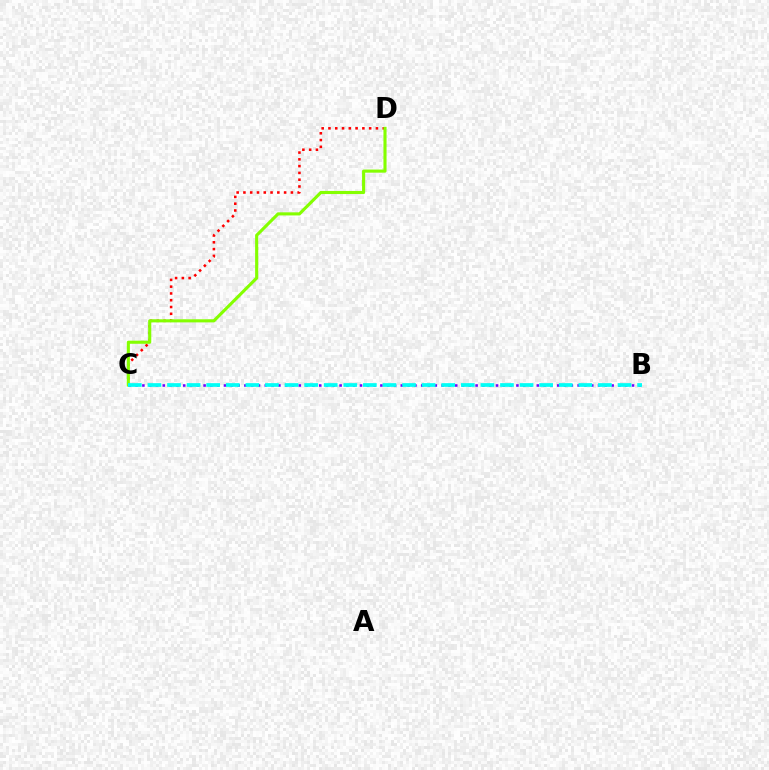{('C', 'D'): [{'color': '#ff0000', 'line_style': 'dotted', 'thickness': 1.84}, {'color': '#84ff00', 'line_style': 'solid', 'thickness': 2.24}], ('B', 'C'): [{'color': '#7200ff', 'line_style': 'dotted', 'thickness': 1.85}, {'color': '#00fff6', 'line_style': 'dashed', 'thickness': 2.66}]}